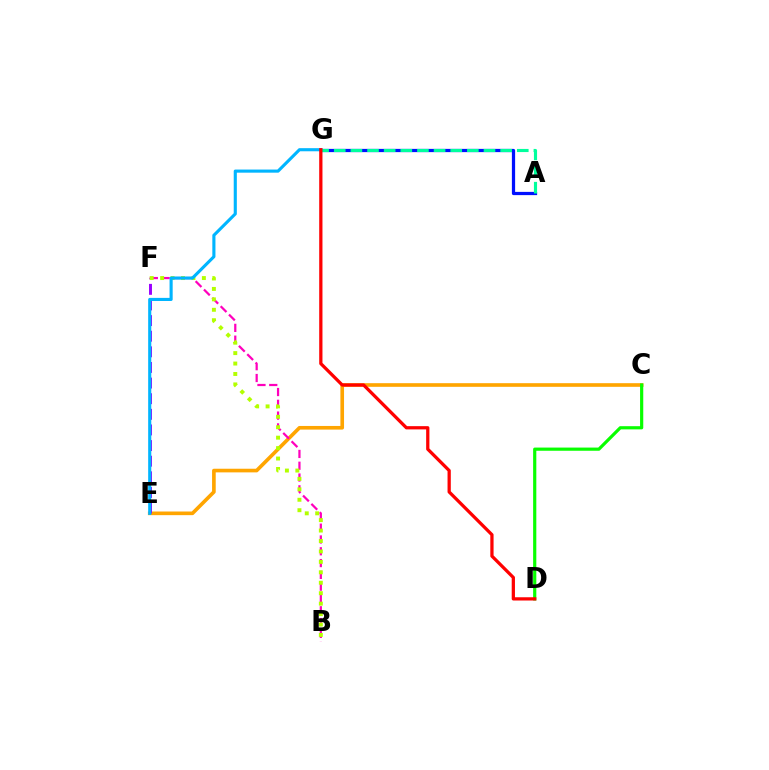{('C', 'E'): [{'color': '#ffa500', 'line_style': 'solid', 'thickness': 2.62}], ('A', 'G'): [{'color': '#0010ff', 'line_style': 'solid', 'thickness': 2.33}, {'color': '#00ff9d', 'line_style': 'dashed', 'thickness': 2.26}], ('E', 'F'): [{'color': '#9b00ff', 'line_style': 'dashed', 'thickness': 2.12}], ('B', 'F'): [{'color': '#ff00bd', 'line_style': 'dashed', 'thickness': 1.6}, {'color': '#b3ff00', 'line_style': 'dotted', 'thickness': 2.84}], ('C', 'D'): [{'color': '#08ff00', 'line_style': 'solid', 'thickness': 2.29}], ('E', 'G'): [{'color': '#00b5ff', 'line_style': 'solid', 'thickness': 2.24}], ('D', 'G'): [{'color': '#ff0000', 'line_style': 'solid', 'thickness': 2.34}]}